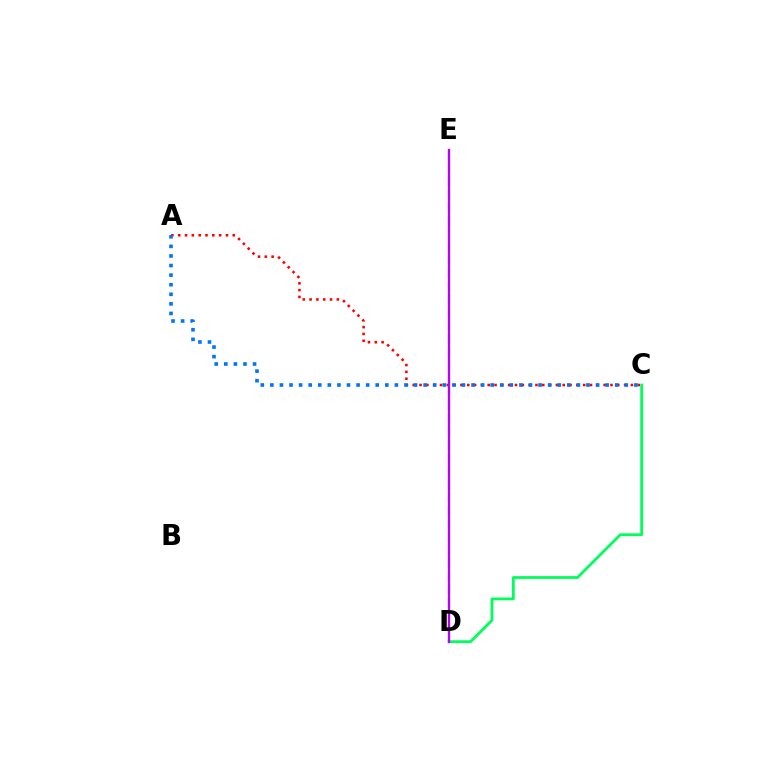{('A', 'C'): [{'color': '#ff0000', 'line_style': 'dotted', 'thickness': 1.85}, {'color': '#0074ff', 'line_style': 'dotted', 'thickness': 2.6}], ('D', 'E'): [{'color': '#d1ff00', 'line_style': 'dashed', 'thickness': 1.79}, {'color': '#b900ff', 'line_style': 'solid', 'thickness': 1.67}], ('C', 'D'): [{'color': '#00ff5c', 'line_style': 'solid', 'thickness': 2.02}]}